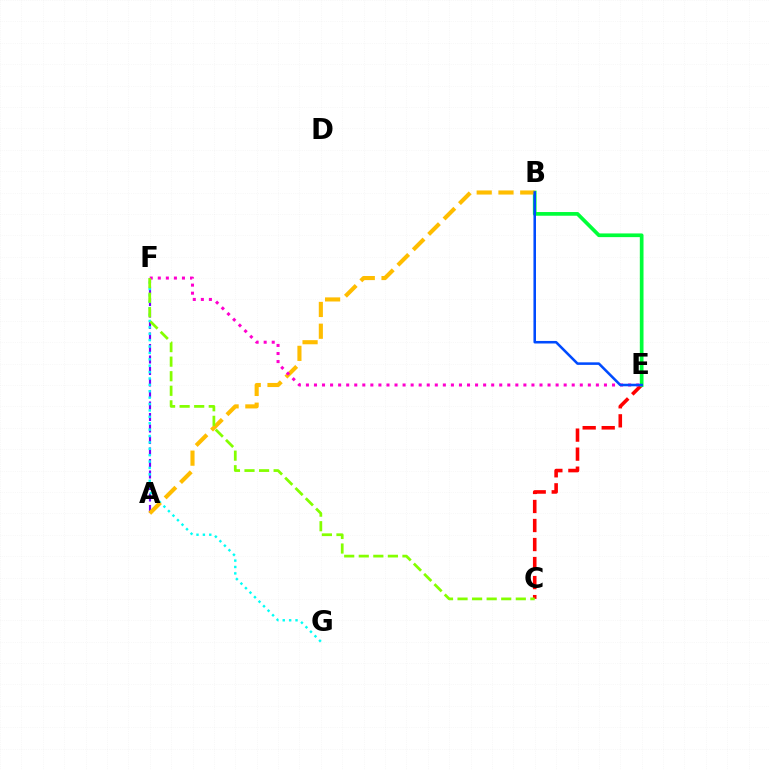{('A', 'F'): [{'color': '#7200ff', 'line_style': 'dashed', 'thickness': 1.56}], ('C', 'E'): [{'color': '#ff0000', 'line_style': 'dashed', 'thickness': 2.58}], ('F', 'G'): [{'color': '#00fff6', 'line_style': 'dotted', 'thickness': 1.74}], ('B', 'E'): [{'color': '#00ff39', 'line_style': 'solid', 'thickness': 2.66}, {'color': '#004bff', 'line_style': 'solid', 'thickness': 1.83}], ('A', 'B'): [{'color': '#ffbd00', 'line_style': 'dashed', 'thickness': 2.96}], ('E', 'F'): [{'color': '#ff00cf', 'line_style': 'dotted', 'thickness': 2.19}], ('C', 'F'): [{'color': '#84ff00', 'line_style': 'dashed', 'thickness': 1.98}]}